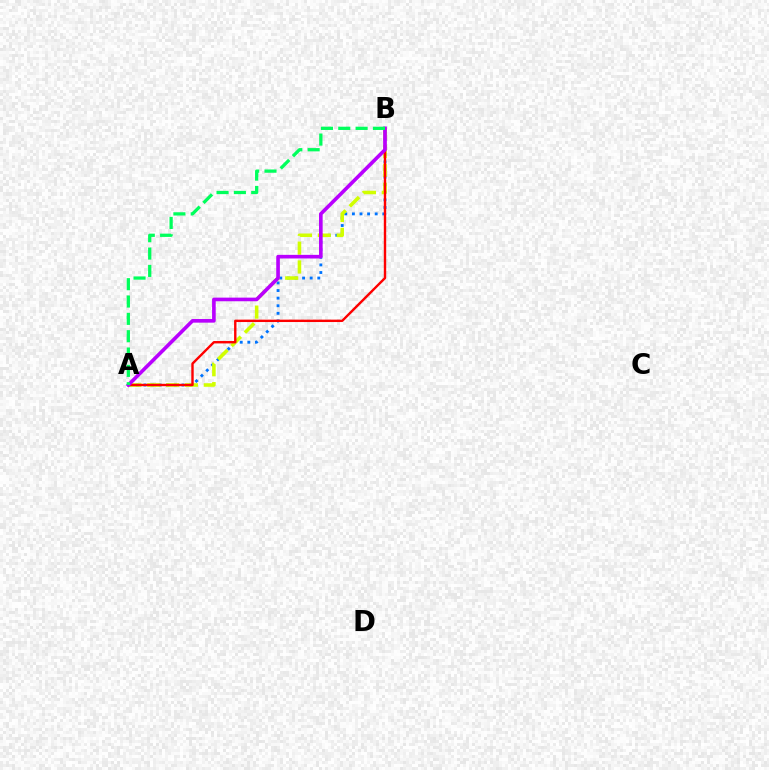{('A', 'B'): [{'color': '#0074ff', 'line_style': 'dotted', 'thickness': 2.06}, {'color': '#d1ff00', 'line_style': 'dashed', 'thickness': 2.56}, {'color': '#ff0000', 'line_style': 'solid', 'thickness': 1.73}, {'color': '#b900ff', 'line_style': 'solid', 'thickness': 2.61}, {'color': '#00ff5c', 'line_style': 'dashed', 'thickness': 2.36}]}